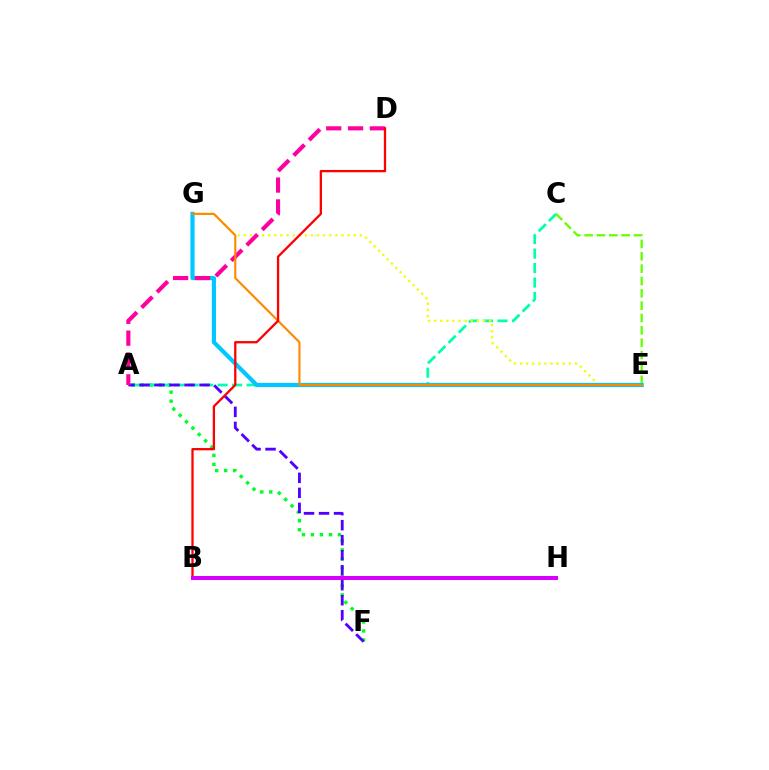{('A', 'F'): [{'color': '#00ff27', 'line_style': 'dotted', 'thickness': 2.44}, {'color': '#4f00ff', 'line_style': 'dashed', 'thickness': 2.04}], ('B', 'H'): [{'color': '#003fff', 'line_style': 'solid', 'thickness': 2.02}, {'color': '#d600ff', 'line_style': 'solid', 'thickness': 2.9}], ('A', 'C'): [{'color': '#00ffaf', 'line_style': 'dashed', 'thickness': 1.97}], ('E', 'G'): [{'color': '#eeff00', 'line_style': 'dotted', 'thickness': 1.66}, {'color': '#00c7ff', 'line_style': 'solid', 'thickness': 3.0}, {'color': '#ff8800', 'line_style': 'solid', 'thickness': 1.53}], ('C', 'E'): [{'color': '#66ff00', 'line_style': 'dashed', 'thickness': 1.68}], ('A', 'D'): [{'color': '#ff00a0', 'line_style': 'dashed', 'thickness': 2.97}], ('B', 'D'): [{'color': '#ff0000', 'line_style': 'solid', 'thickness': 1.65}]}